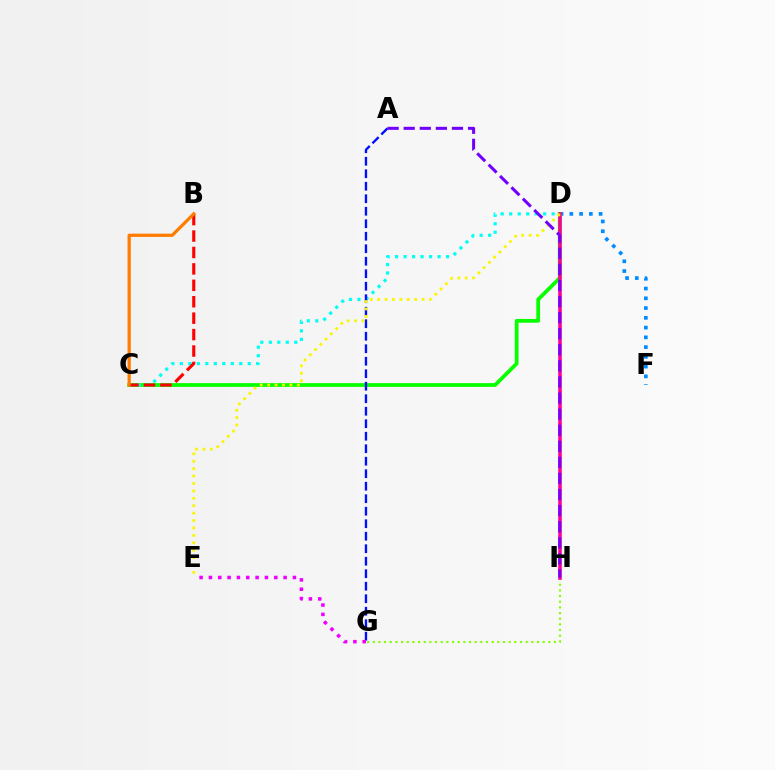{('D', 'F'): [{'color': '#008cff', 'line_style': 'dotted', 'thickness': 2.65}], ('D', 'H'): [{'color': '#00ff74', 'line_style': 'dotted', 'thickness': 1.74}, {'color': '#ff0094', 'line_style': 'solid', 'thickness': 2.55}], ('C', 'D'): [{'color': '#08ff00', 'line_style': 'solid', 'thickness': 2.7}, {'color': '#00fff6', 'line_style': 'dotted', 'thickness': 2.31}], ('G', 'H'): [{'color': '#84ff00', 'line_style': 'dotted', 'thickness': 1.54}], ('B', 'C'): [{'color': '#ff0000', 'line_style': 'dashed', 'thickness': 2.23}, {'color': '#ff7c00', 'line_style': 'solid', 'thickness': 2.34}], ('A', 'G'): [{'color': '#0010ff', 'line_style': 'dashed', 'thickness': 1.7}], ('E', 'G'): [{'color': '#ee00ff', 'line_style': 'dotted', 'thickness': 2.54}], ('D', 'E'): [{'color': '#fcf500', 'line_style': 'dotted', 'thickness': 2.01}], ('A', 'H'): [{'color': '#7200ff', 'line_style': 'dashed', 'thickness': 2.19}]}